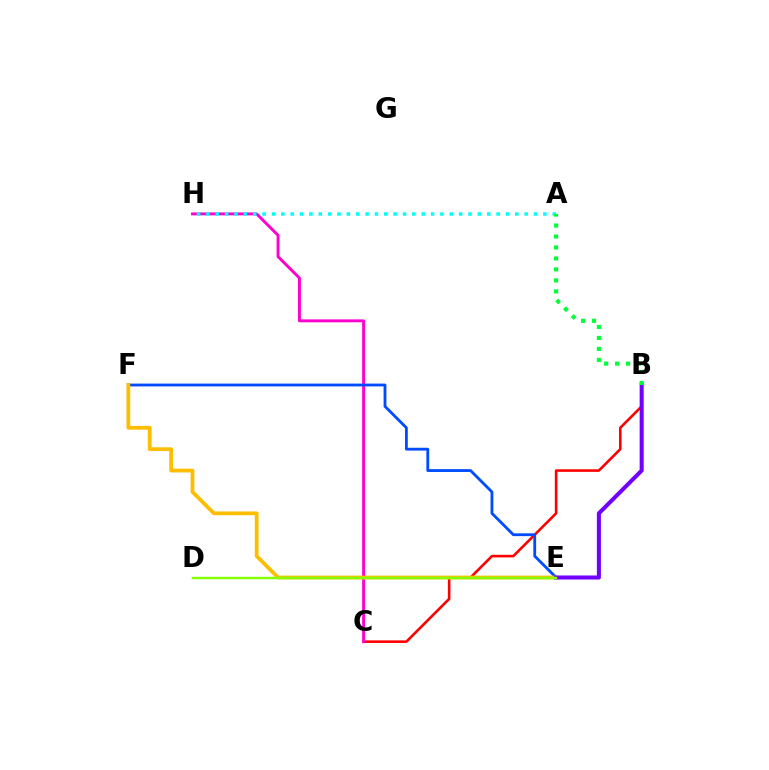{('B', 'C'): [{'color': '#ff0000', 'line_style': 'solid', 'thickness': 1.87}], ('C', 'H'): [{'color': '#ff00cf', 'line_style': 'solid', 'thickness': 2.1}], ('A', 'H'): [{'color': '#00fff6', 'line_style': 'dotted', 'thickness': 2.54}], ('E', 'F'): [{'color': '#004bff', 'line_style': 'solid', 'thickness': 2.03}, {'color': '#ffbd00', 'line_style': 'solid', 'thickness': 2.72}], ('B', 'E'): [{'color': '#7200ff', 'line_style': 'solid', 'thickness': 2.91}], ('D', 'E'): [{'color': '#84ff00', 'line_style': 'solid', 'thickness': 1.78}], ('A', 'B'): [{'color': '#00ff39', 'line_style': 'dotted', 'thickness': 2.98}]}